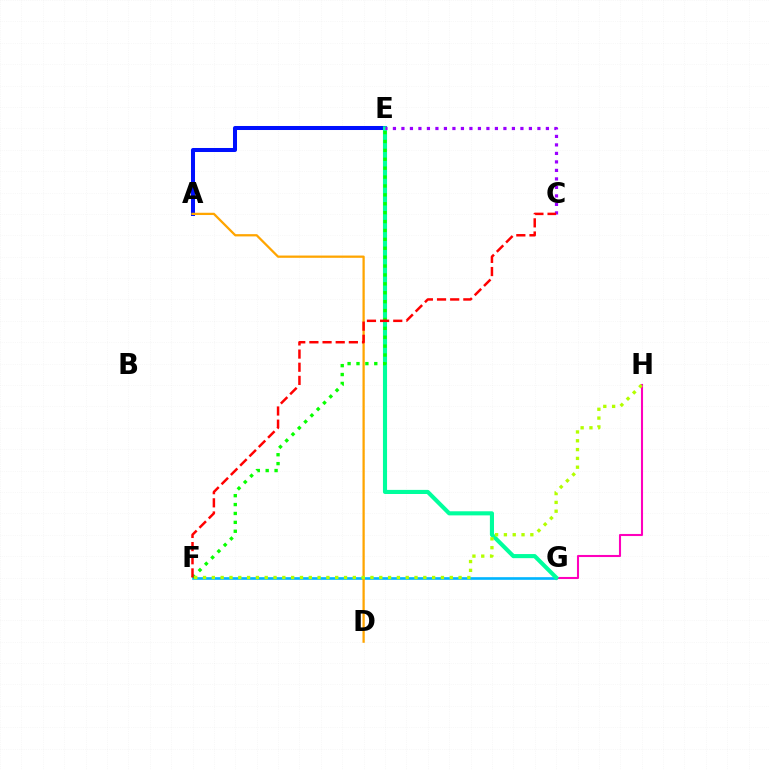{('A', 'E'): [{'color': '#0010ff', 'line_style': 'solid', 'thickness': 2.9}], ('F', 'G'): [{'color': '#00b5ff', 'line_style': 'solid', 'thickness': 1.9}], ('G', 'H'): [{'color': '#ff00bd', 'line_style': 'solid', 'thickness': 1.5}], ('E', 'G'): [{'color': '#00ff9d', 'line_style': 'solid', 'thickness': 2.95}], ('C', 'E'): [{'color': '#9b00ff', 'line_style': 'dotted', 'thickness': 2.31}], ('A', 'D'): [{'color': '#ffa500', 'line_style': 'solid', 'thickness': 1.63}], ('E', 'F'): [{'color': '#08ff00', 'line_style': 'dotted', 'thickness': 2.42}], ('C', 'F'): [{'color': '#ff0000', 'line_style': 'dashed', 'thickness': 1.79}], ('F', 'H'): [{'color': '#b3ff00', 'line_style': 'dotted', 'thickness': 2.39}]}